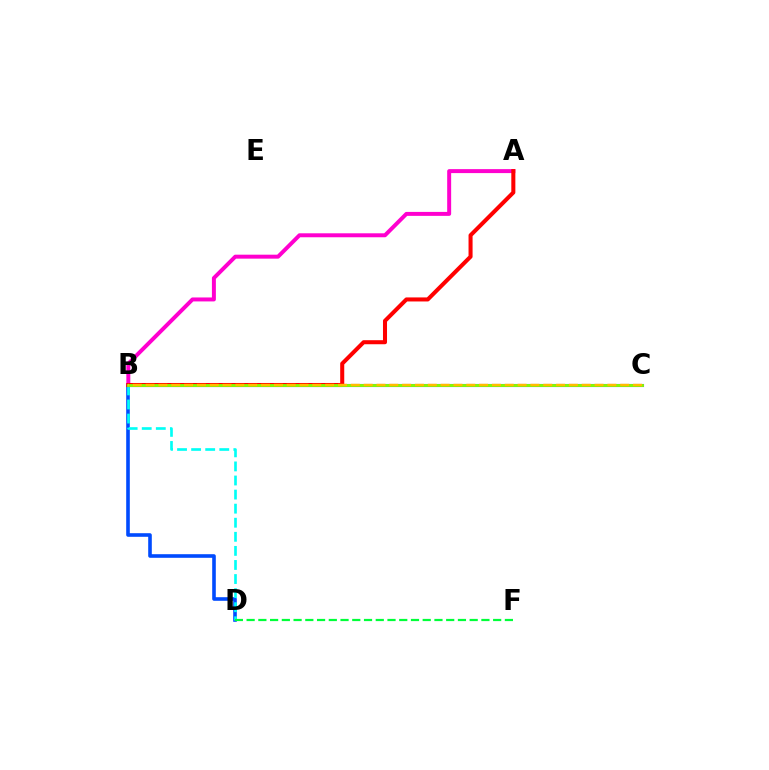{('B', 'D'): [{'color': '#004bff', 'line_style': 'solid', 'thickness': 2.59}, {'color': '#00fff6', 'line_style': 'dashed', 'thickness': 1.91}], ('B', 'C'): [{'color': '#7200ff', 'line_style': 'solid', 'thickness': 2.23}, {'color': '#84ff00', 'line_style': 'solid', 'thickness': 2.06}, {'color': '#ffbd00', 'line_style': 'dashed', 'thickness': 1.74}], ('D', 'F'): [{'color': '#00ff39', 'line_style': 'dashed', 'thickness': 1.59}], ('A', 'B'): [{'color': '#ff00cf', 'line_style': 'solid', 'thickness': 2.85}, {'color': '#ff0000', 'line_style': 'solid', 'thickness': 2.91}]}